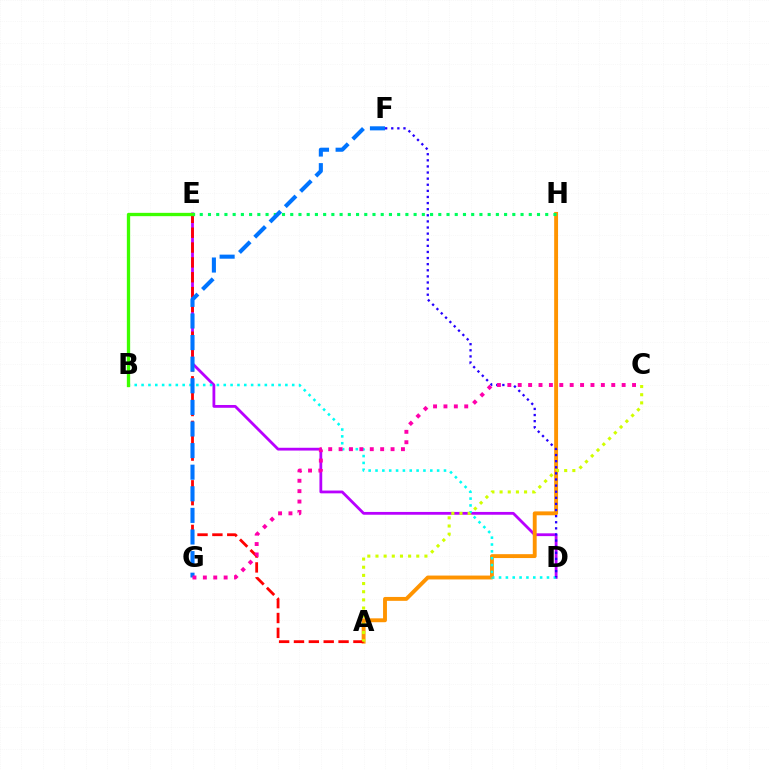{('D', 'E'): [{'color': '#b900ff', 'line_style': 'solid', 'thickness': 2.01}], ('A', 'H'): [{'color': '#ff9400', 'line_style': 'solid', 'thickness': 2.8}], ('B', 'D'): [{'color': '#00fff6', 'line_style': 'dotted', 'thickness': 1.86}], ('A', 'E'): [{'color': '#ff0000', 'line_style': 'dashed', 'thickness': 2.02}], ('A', 'C'): [{'color': '#d1ff00', 'line_style': 'dotted', 'thickness': 2.22}], ('B', 'E'): [{'color': '#3dff00', 'line_style': 'solid', 'thickness': 2.38}], ('E', 'H'): [{'color': '#00ff5c', 'line_style': 'dotted', 'thickness': 2.23}], ('F', 'G'): [{'color': '#0074ff', 'line_style': 'dashed', 'thickness': 2.93}], ('D', 'F'): [{'color': '#2500ff', 'line_style': 'dotted', 'thickness': 1.66}], ('C', 'G'): [{'color': '#ff00ac', 'line_style': 'dotted', 'thickness': 2.82}]}